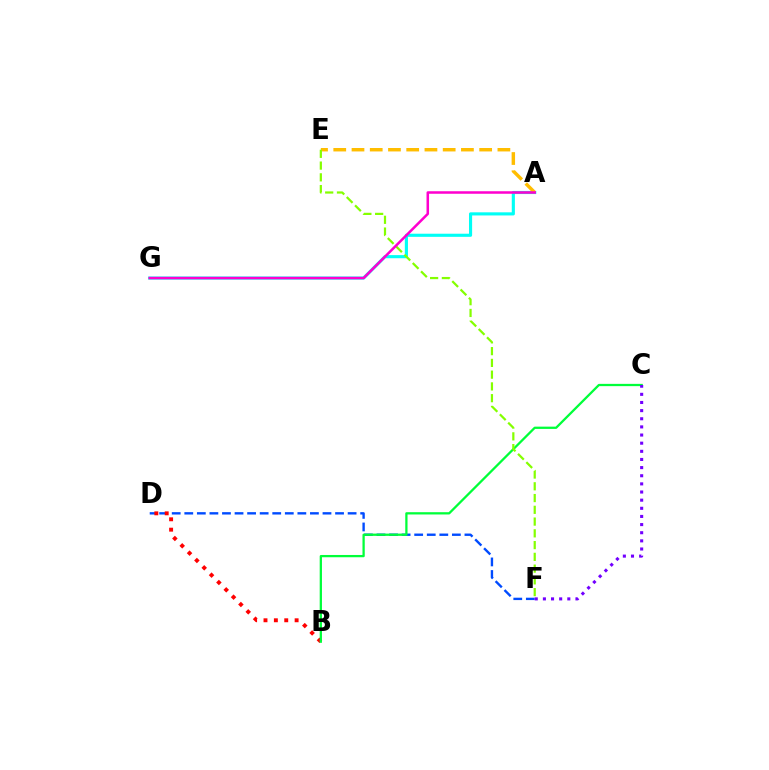{('A', 'G'): [{'color': '#00fff6', 'line_style': 'solid', 'thickness': 2.25}, {'color': '#ff00cf', 'line_style': 'solid', 'thickness': 1.82}], ('D', 'F'): [{'color': '#004bff', 'line_style': 'dashed', 'thickness': 1.71}], ('B', 'D'): [{'color': '#ff0000', 'line_style': 'dotted', 'thickness': 2.82}], ('B', 'C'): [{'color': '#00ff39', 'line_style': 'solid', 'thickness': 1.64}], ('C', 'F'): [{'color': '#7200ff', 'line_style': 'dotted', 'thickness': 2.21}], ('A', 'E'): [{'color': '#ffbd00', 'line_style': 'dashed', 'thickness': 2.48}], ('E', 'F'): [{'color': '#84ff00', 'line_style': 'dashed', 'thickness': 1.6}]}